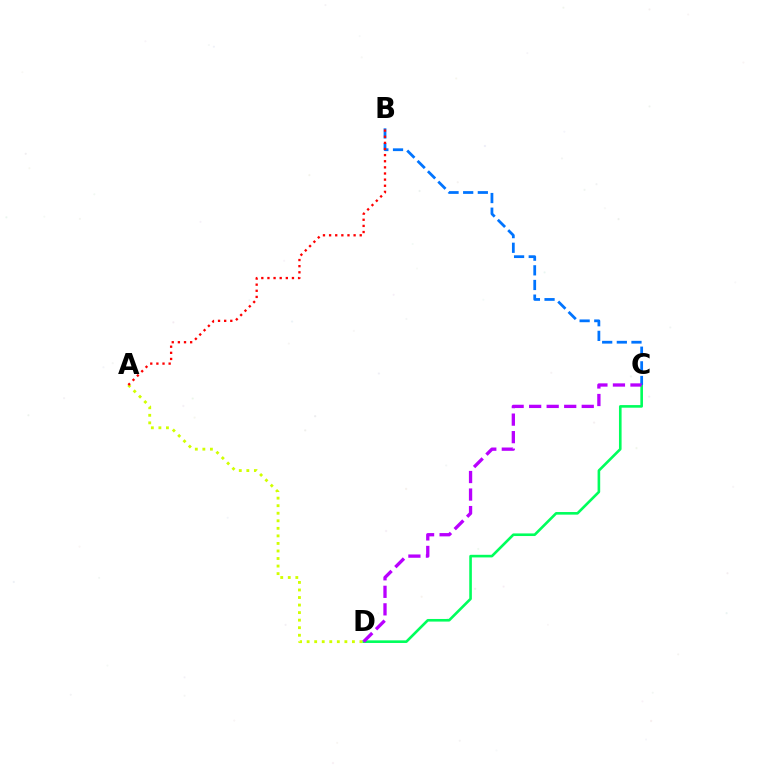{('C', 'D'): [{'color': '#00ff5c', 'line_style': 'solid', 'thickness': 1.88}, {'color': '#b900ff', 'line_style': 'dashed', 'thickness': 2.38}], ('B', 'C'): [{'color': '#0074ff', 'line_style': 'dashed', 'thickness': 1.99}], ('A', 'D'): [{'color': '#d1ff00', 'line_style': 'dotted', 'thickness': 2.05}], ('A', 'B'): [{'color': '#ff0000', 'line_style': 'dotted', 'thickness': 1.66}]}